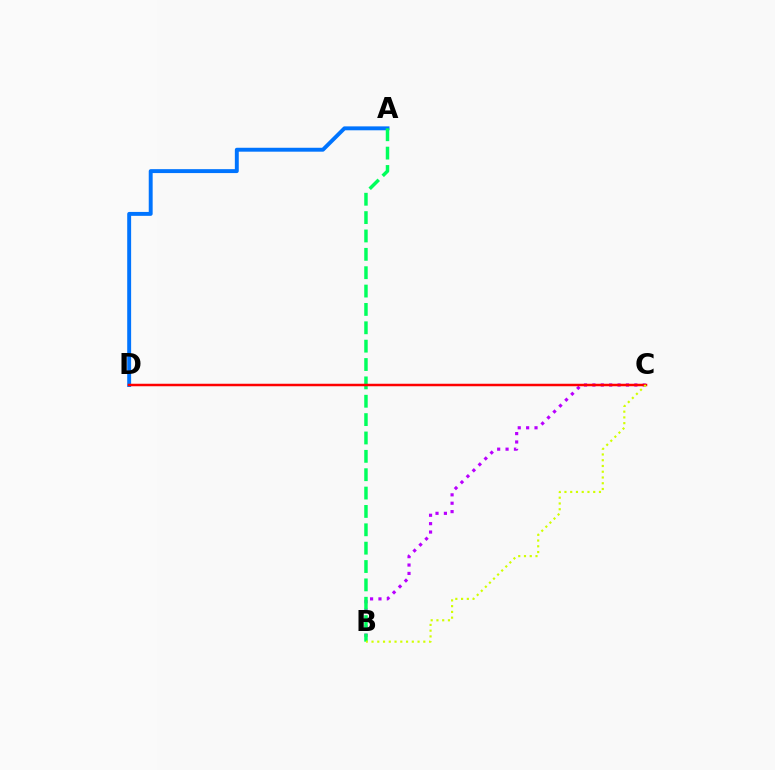{('B', 'C'): [{'color': '#b900ff', 'line_style': 'dotted', 'thickness': 2.28}, {'color': '#d1ff00', 'line_style': 'dotted', 'thickness': 1.56}], ('A', 'D'): [{'color': '#0074ff', 'line_style': 'solid', 'thickness': 2.82}], ('A', 'B'): [{'color': '#00ff5c', 'line_style': 'dashed', 'thickness': 2.49}], ('C', 'D'): [{'color': '#ff0000', 'line_style': 'solid', 'thickness': 1.8}]}